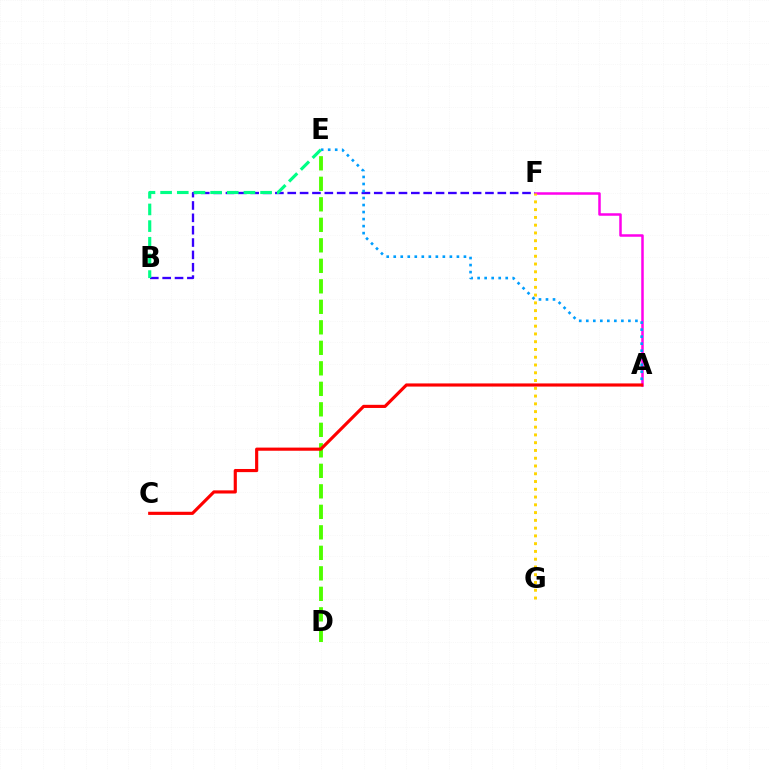{('A', 'F'): [{'color': '#ff00ed', 'line_style': 'solid', 'thickness': 1.8}], ('B', 'F'): [{'color': '#3700ff', 'line_style': 'dashed', 'thickness': 1.68}], ('A', 'E'): [{'color': '#009eff', 'line_style': 'dotted', 'thickness': 1.91}], ('F', 'G'): [{'color': '#ffd500', 'line_style': 'dotted', 'thickness': 2.11}], ('D', 'E'): [{'color': '#4fff00', 'line_style': 'dashed', 'thickness': 2.79}], ('A', 'C'): [{'color': '#ff0000', 'line_style': 'solid', 'thickness': 2.26}], ('B', 'E'): [{'color': '#00ff86', 'line_style': 'dashed', 'thickness': 2.26}]}